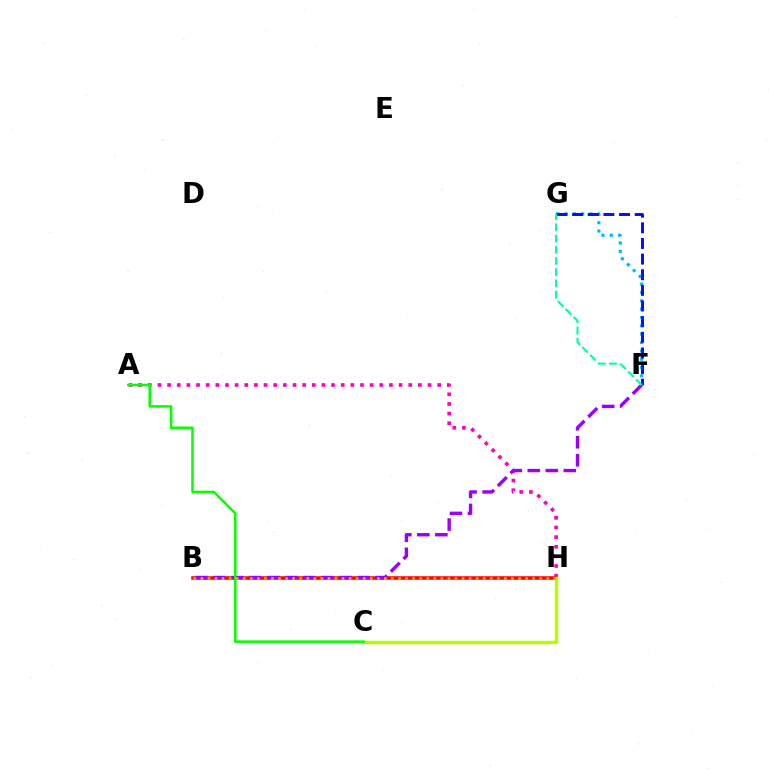{('A', 'H'): [{'color': '#ff00bd', 'line_style': 'dotted', 'thickness': 2.62}], ('B', 'H'): [{'color': '#ff0000', 'line_style': 'solid', 'thickness': 2.53}, {'color': '#ffa500', 'line_style': 'dotted', 'thickness': 1.92}], ('B', 'F'): [{'color': '#9b00ff', 'line_style': 'dashed', 'thickness': 2.45}], ('F', 'G'): [{'color': '#00b5ff', 'line_style': 'dotted', 'thickness': 2.26}, {'color': '#0010ff', 'line_style': 'dashed', 'thickness': 2.12}, {'color': '#00ff9d', 'line_style': 'dashed', 'thickness': 1.52}], ('C', 'H'): [{'color': '#b3ff00', 'line_style': 'solid', 'thickness': 2.5}], ('A', 'C'): [{'color': '#08ff00', 'line_style': 'solid', 'thickness': 1.83}]}